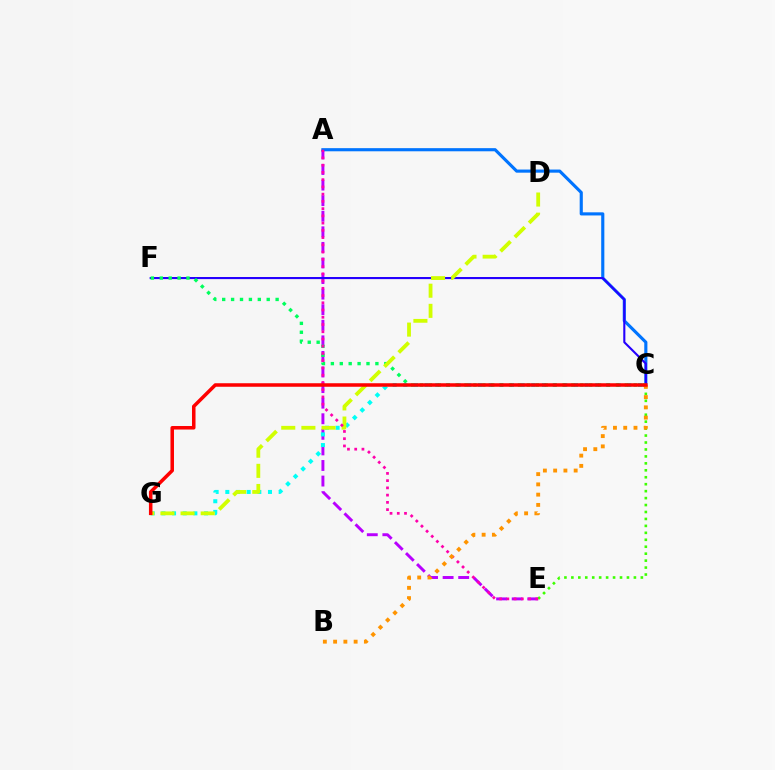{('A', 'E'): [{'color': '#b900ff', 'line_style': 'dashed', 'thickness': 2.12}, {'color': '#ff00ac', 'line_style': 'dotted', 'thickness': 1.97}], ('C', 'G'): [{'color': '#00fff6', 'line_style': 'dotted', 'thickness': 2.9}, {'color': '#ff0000', 'line_style': 'solid', 'thickness': 2.54}], ('A', 'C'): [{'color': '#0074ff', 'line_style': 'solid', 'thickness': 2.25}], ('C', 'F'): [{'color': '#2500ff', 'line_style': 'solid', 'thickness': 1.51}, {'color': '#00ff5c', 'line_style': 'dotted', 'thickness': 2.42}], ('C', 'E'): [{'color': '#3dff00', 'line_style': 'dotted', 'thickness': 1.89}], ('D', 'G'): [{'color': '#d1ff00', 'line_style': 'dashed', 'thickness': 2.74}], ('B', 'C'): [{'color': '#ff9400', 'line_style': 'dotted', 'thickness': 2.79}]}